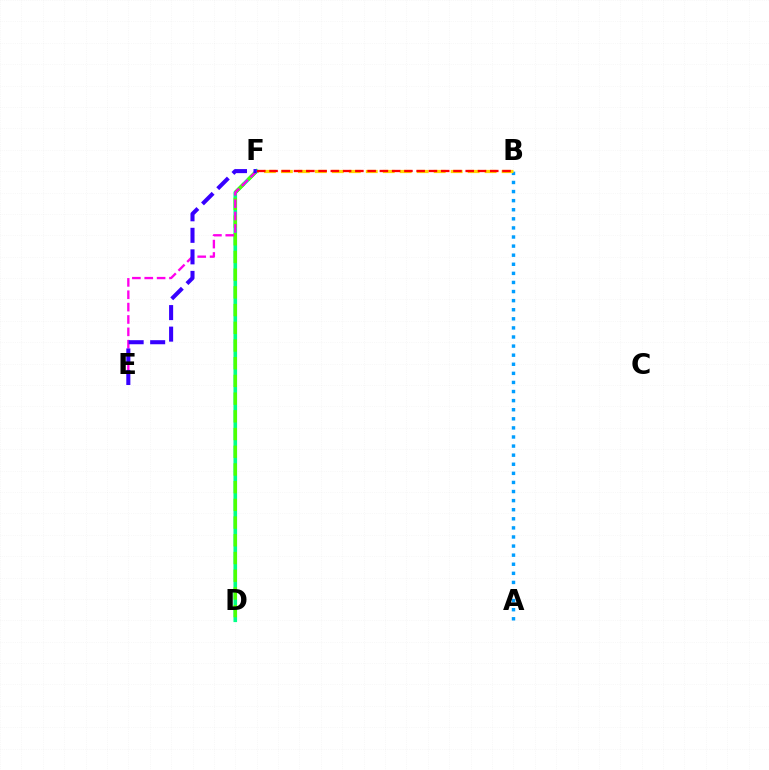{('A', 'B'): [{'color': '#009eff', 'line_style': 'dotted', 'thickness': 2.47}], ('B', 'F'): [{'color': '#ffd500', 'line_style': 'dashed', 'thickness': 2.31}, {'color': '#ff0000', 'line_style': 'dashed', 'thickness': 1.67}], ('D', 'F'): [{'color': '#00ff86', 'line_style': 'solid', 'thickness': 2.62}, {'color': '#4fff00', 'line_style': 'dashed', 'thickness': 2.41}], ('E', 'F'): [{'color': '#ff00ed', 'line_style': 'dashed', 'thickness': 1.68}, {'color': '#3700ff', 'line_style': 'dashed', 'thickness': 2.93}]}